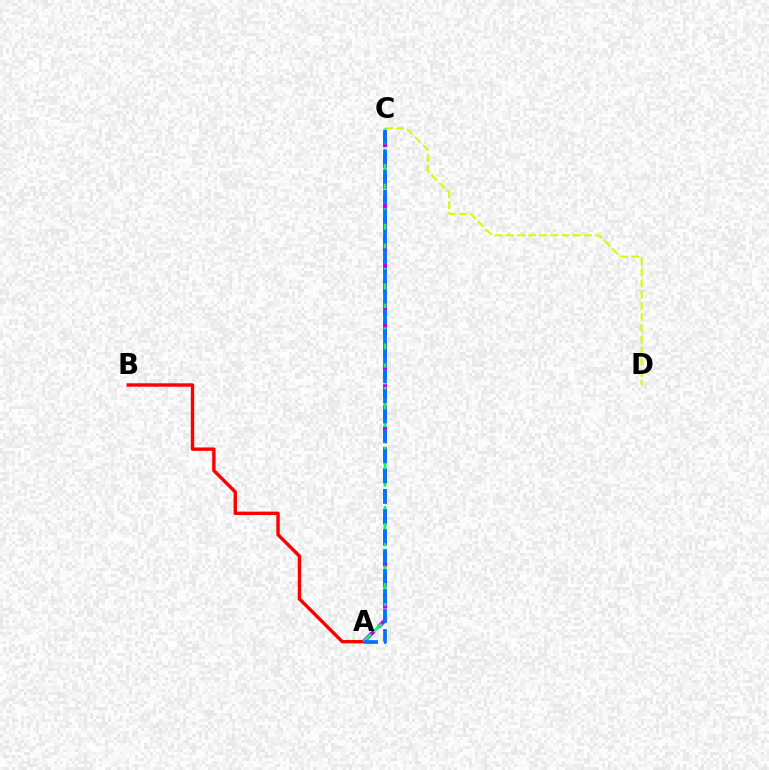{('A', 'C'): [{'color': '#b900ff', 'line_style': 'dashed', 'thickness': 2.85}, {'color': '#00ff5c', 'line_style': 'dashed', 'thickness': 2.02}, {'color': '#0074ff', 'line_style': 'dashed', 'thickness': 2.71}], ('A', 'B'): [{'color': '#ff0000', 'line_style': 'solid', 'thickness': 2.45}], ('C', 'D'): [{'color': '#d1ff00', 'line_style': 'dashed', 'thickness': 1.52}]}